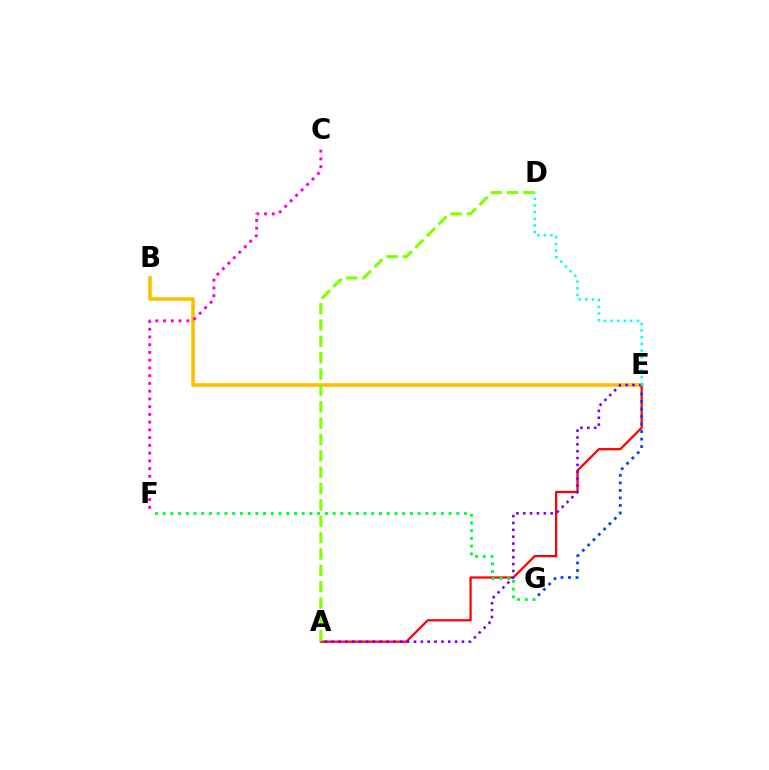{('A', 'E'): [{'color': '#ff0000', 'line_style': 'solid', 'thickness': 1.62}, {'color': '#7200ff', 'line_style': 'dotted', 'thickness': 1.86}], ('E', 'G'): [{'color': '#004bff', 'line_style': 'dotted', 'thickness': 2.04}], ('B', 'E'): [{'color': '#ffbd00', 'line_style': 'solid', 'thickness': 2.59}], ('F', 'G'): [{'color': '#00ff39', 'line_style': 'dotted', 'thickness': 2.1}], ('C', 'F'): [{'color': '#ff00cf', 'line_style': 'dotted', 'thickness': 2.1}], ('A', 'D'): [{'color': '#84ff00', 'line_style': 'dashed', 'thickness': 2.22}], ('D', 'E'): [{'color': '#00fff6', 'line_style': 'dotted', 'thickness': 1.81}]}